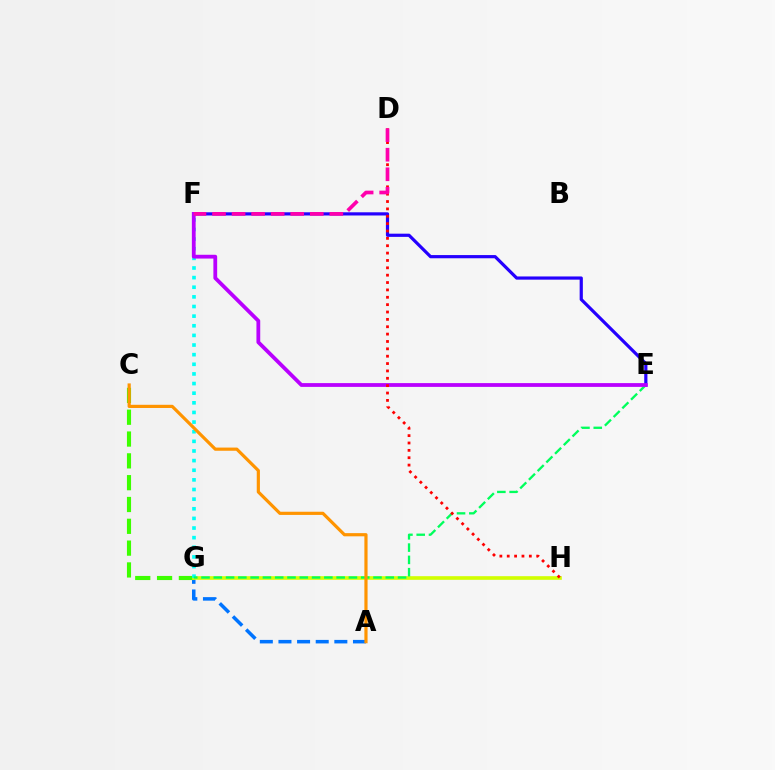{('A', 'G'): [{'color': '#0074ff', 'line_style': 'dashed', 'thickness': 2.53}], ('C', 'G'): [{'color': '#3dff00', 'line_style': 'dashed', 'thickness': 2.96}], ('G', 'H'): [{'color': '#d1ff00', 'line_style': 'solid', 'thickness': 2.62}], ('F', 'G'): [{'color': '#00fff6', 'line_style': 'dotted', 'thickness': 2.62}], ('E', 'F'): [{'color': '#2500ff', 'line_style': 'solid', 'thickness': 2.3}, {'color': '#b900ff', 'line_style': 'solid', 'thickness': 2.72}], ('E', 'G'): [{'color': '#00ff5c', 'line_style': 'dashed', 'thickness': 1.67}], ('A', 'C'): [{'color': '#ff9400', 'line_style': 'solid', 'thickness': 2.29}], ('D', 'H'): [{'color': '#ff0000', 'line_style': 'dotted', 'thickness': 2.0}], ('D', 'F'): [{'color': '#ff00ac', 'line_style': 'dashed', 'thickness': 2.66}]}